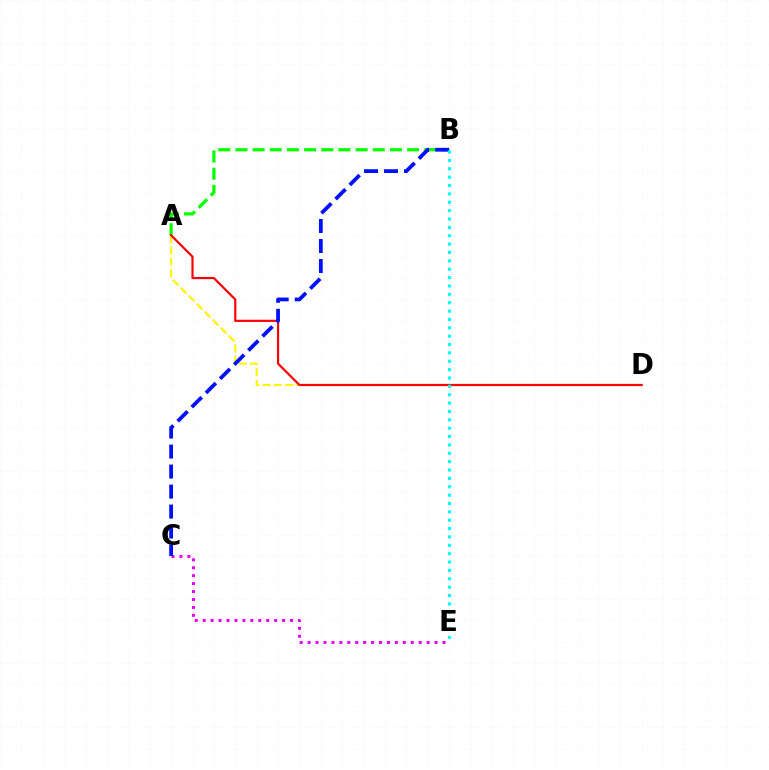{('A', 'B'): [{'color': '#08ff00', 'line_style': 'dashed', 'thickness': 2.33}], ('A', 'D'): [{'color': '#fcf500', 'line_style': 'dashed', 'thickness': 1.54}, {'color': '#ff0000', 'line_style': 'solid', 'thickness': 1.58}], ('C', 'E'): [{'color': '#ee00ff', 'line_style': 'dotted', 'thickness': 2.16}], ('B', 'C'): [{'color': '#0010ff', 'line_style': 'dashed', 'thickness': 2.72}], ('B', 'E'): [{'color': '#00fff6', 'line_style': 'dotted', 'thickness': 2.27}]}